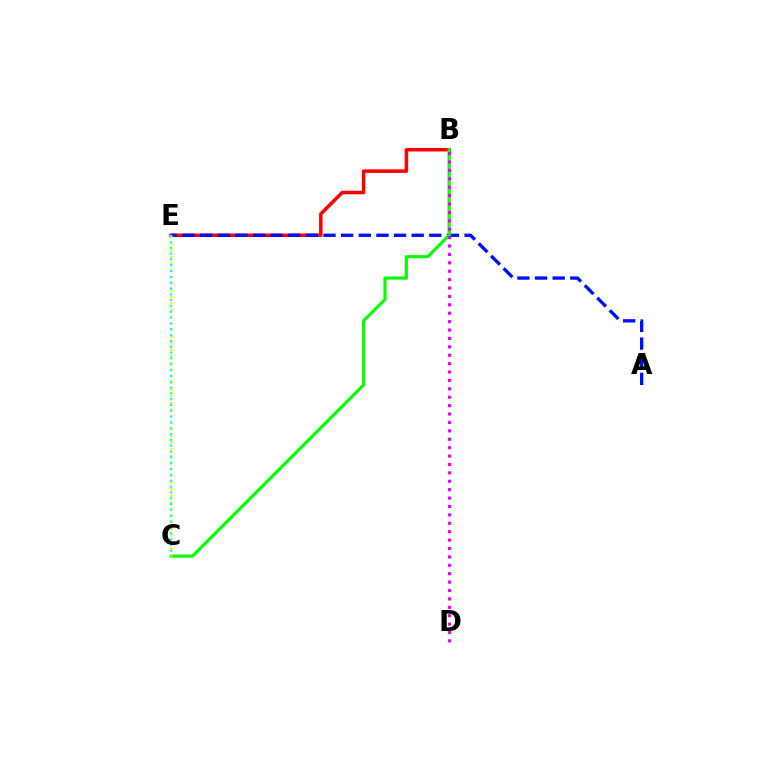{('B', 'E'): [{'color': '#ff0000', 'line_style': 'solid', 'thickness': 2.53}], ('A', 'E'): [{'color': '#0010ff', 'line_style': 'dashed', 'thickness': 2.4}], ('B', 'C'): [{'color': '#08ff00', 'line_style': 'solid', 'thickness': 2.26}], ('C', 'E'): [{'color': '#fcf500', 'line_style': 'dotted', 'thickness': 1.8}, {'color': '#00fff6', 'line_style': 'dotted', 'thickness': 1.58}], ('B', 'D'): [{'color': '#ee00ff', 'line_style': 'dotted', 'thickness': 2.28}]}